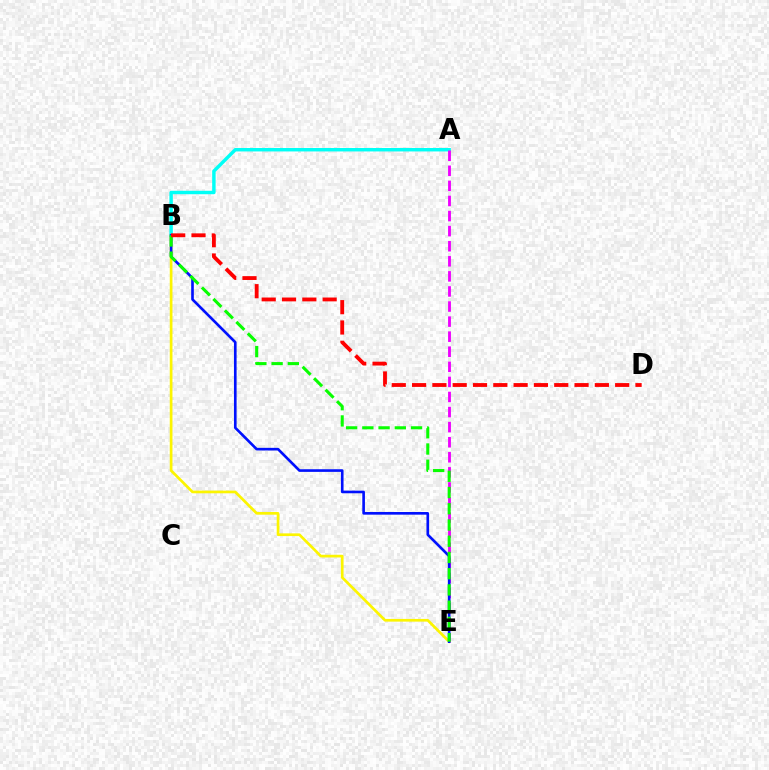{('A', 'B'): [{'color': '#00fff6', 'line_style': 'solid', 'thickness': 2.48}], ('A', 'E'): [{'color': '#ee00ff', 'line_style': 'dashed', 'thickness': 2.05}], ('B', 'E'): [{'color': '#fcf500', 'line_style': 'solid', 'thickness': 1.94}, {'color': '#0010ff', 'line_style': 'solid', 'thickness': 1.9}, {'color': '#08ff00', 'line_style': 'dashed', 'thickness': 2.21}], ('B', 'D'): [{'color': '#ff0000', 'line_style': 'dashed', 'thickness': 2.76}]}